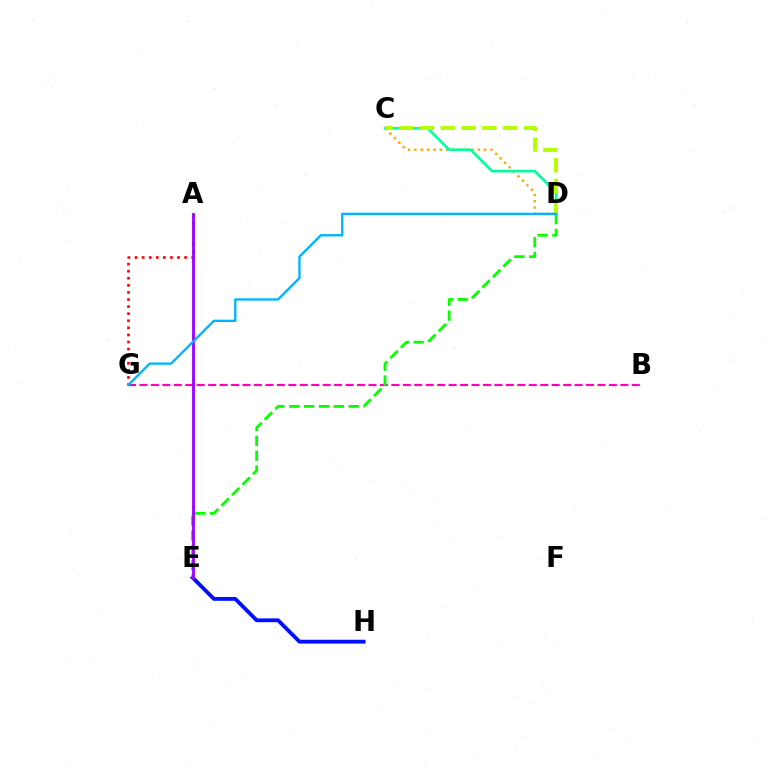{('C', 'D'): [{'color': '#ffa500', 'line_style': 'dotted', 'thickness': 1.72}, {'color': '#00ff9d', 'line_style': 'solid', 'thickness': 1.88}, {'color': '#b3ff00', 'line_style': 'dashed', 'thickness': 2.82}], ('A', 'G'): [{'color': '#ff0000', 'line_style': 'dotted', 'thickness': 1.92}], ('E', 'H'): [{'color': '#0010ff', 'line_style': 'solid', 'thickness': 2.76}], ('B', 'G'): [{'color': '#ff00bd', 'line_style': 'dashed', 'thickness': 1.56}], ('D', 'E'): [{'color': '#08ff00', 'line_style': 'dashed', 'thickness': 2.02}], ('A', 'E'): [{'color': '#9b00ff', 'line_style': 'solid', 'thickness': 2.03}], ('D', 'G'): [{'color': '#00b5ff', 'line_style': 'solid', 'thickness': 1.7}]}